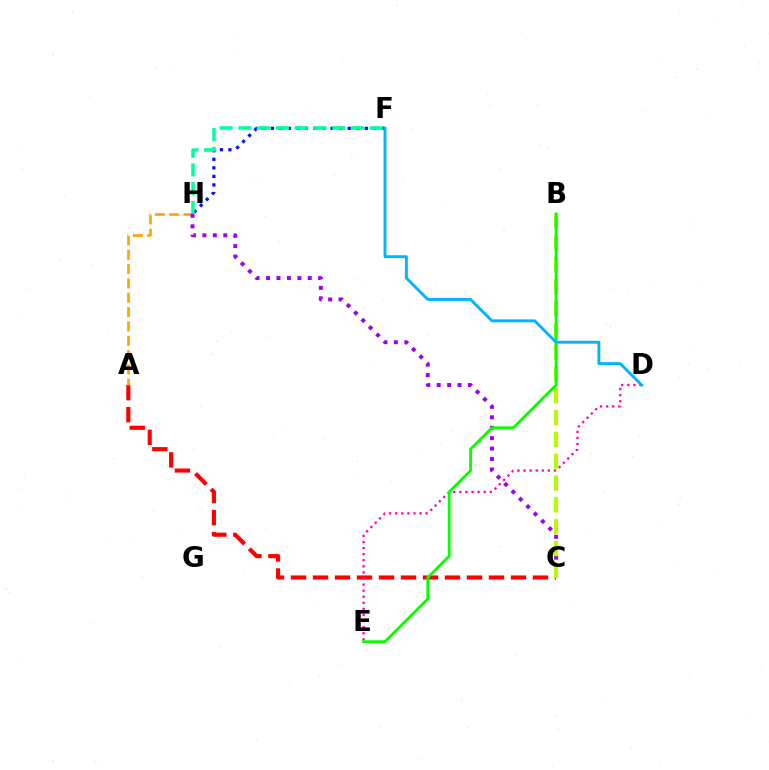{('F', 'H'): [{'color': '#0010ff', 'line_style': 'dotted', 'thickness': 2.32}, {'color': '#00ff9d', 'line_style': 'dashed', 'thickness': 2.55}], ('A', 'C'): [{'color': '#ff0000', 'line_style': 'dashed', 'thickness': 2.99}], ('D', 'E'): [{'color': '#ff00bd', 'line_style': 'dotted', 'thickness': 1.65}], ('A', 'H'): [{'color': '#ffa500', 'line_style': 'dashed', 'thickness': 1.95}], ('C', 'H'): [{'color': '#9b00ff', 'line_style': 'dotted', 'thickness': 2.83}], ('B', 'C'): [{'color': '#b3ff00', 'line_style': 'dashed', 'thickness': 2.97}], ('B', 'E'): [{'color': '#08ff00', 'line_style': 'solid', 'thickness': 2.03}], ('D', 'F'): [{'color': '#00b5ff', 'line_style': 'solid', 'thickness': 2.08}]}